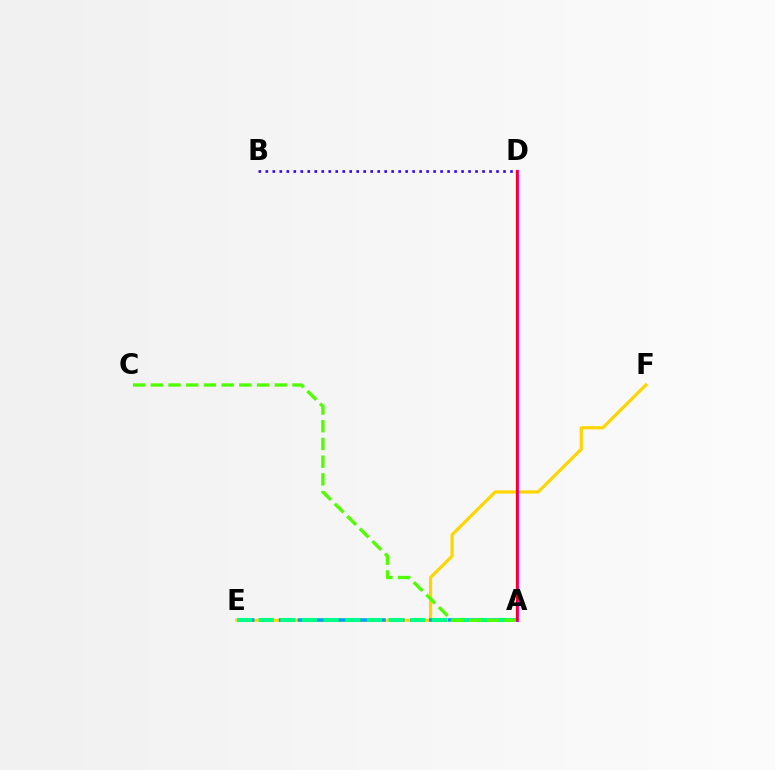{('B', 'D'): [{'color': '#3700ff', 'line_style': 'dotted', 'thickness': 1.9}], ('E', 'F'): [{'color': '#ffd500', 'line_style': 'solid', 'thickness': 2.3}], ('A', 'E'): [{'color': '#009eff', 'line_style': 'dashed', 'thickness': 2.55}, {'color': '#00ff86', 'line_style': 'dashed', 'thickness': 2.94}], ('A', 'C'): [{'color': '#4fff00', 'line_style': 'dashed', 'thickness': 2.41}], ('A', 'D'): [{'color': '#ff00ed', 'line_style': 'solid', 'thickness': 2.2}, {'color': '#ff0000', 'line_style': 'solid', 'thickness': 1.54}]}